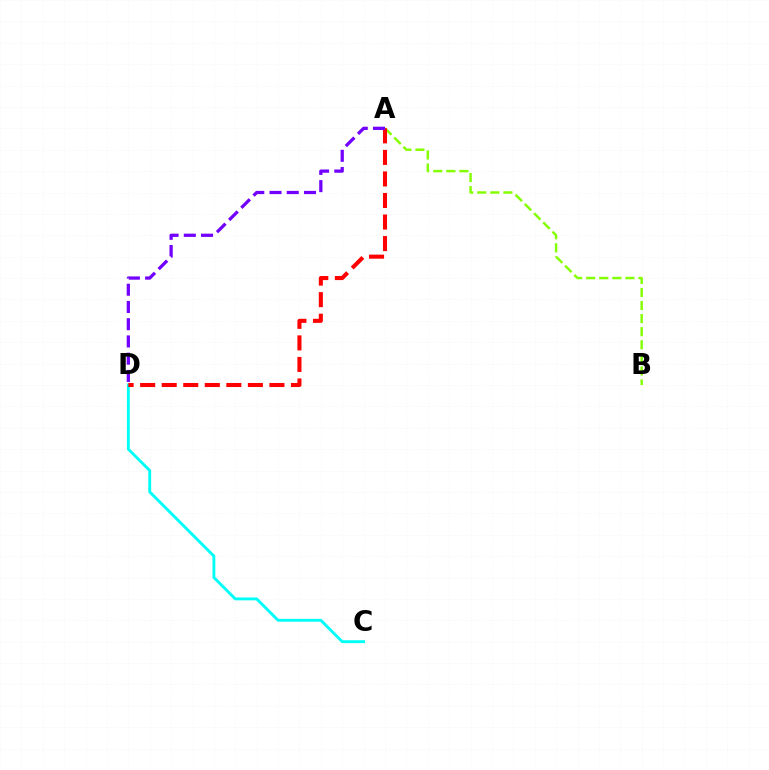{('C', 'D'): [{'color': '#00fff6', 'line_style': 'solid', 'thickness': 2.08}], ('A', 'B'): [{'color': '#84ff00', 'line_style': 'dashed', 'thickness': 1.78}], ('A', 'D'): [{'color': '#ff0000', 'line_style': 'dashed', 'thickness': 2.93}, {'color': '#7200ff', 'line_style': 'dashed', 'thickness': 2.34}]}